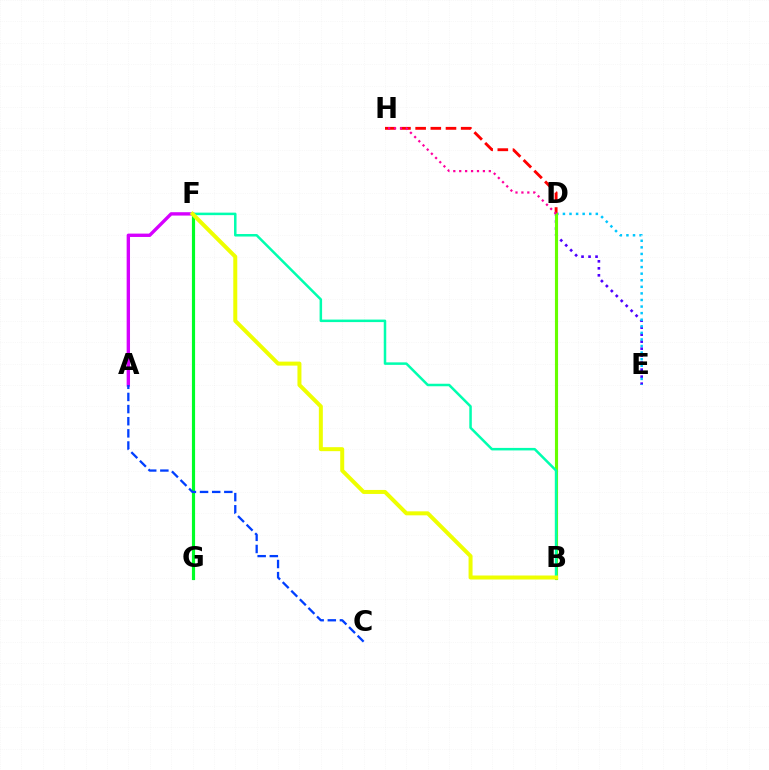{('D', 'E'): [{'color': '#4f00ff', 'line_style': 'dotted', 'thickness': 1.9}, {'color': '#00c7ff', 'line_style': 'dotted', 'thickness': 1.79}], ('A', 'F'): [{'color': '#d600ff', 'line_style': 'solid', 'thickness': 2.42}], ('D', 'H'): [{'color': '#ff0000', 'line_style': 'dashed', 'thickness': 2.06}, {'color': '#ff00a0', 'line_style': 'dotted', 'thickness': 1.61}], ('B', 'D'): [{'color': '#66ff00', 'line_style': 'solid', 'thickness': 2.25}], ('F', 'G'): [{'color': '#ff8800', 'line_style': 'dotted', 'thickness': 1.96}, {'color': '#00ff27', 'line_style': 'solid', 'thickness': 2.28}], ('B', 'F'): [{'color': '#00ffaf', 'line_style': 'solid', 'thickness': 1.81}, {'color': '#eeff00', 'line_style': 'solid', 'thickness': 2.88}], ('A', 'C'): [{'color': '#003fff', 'line_style': 'dashed', 'thickness': 1.65}]}